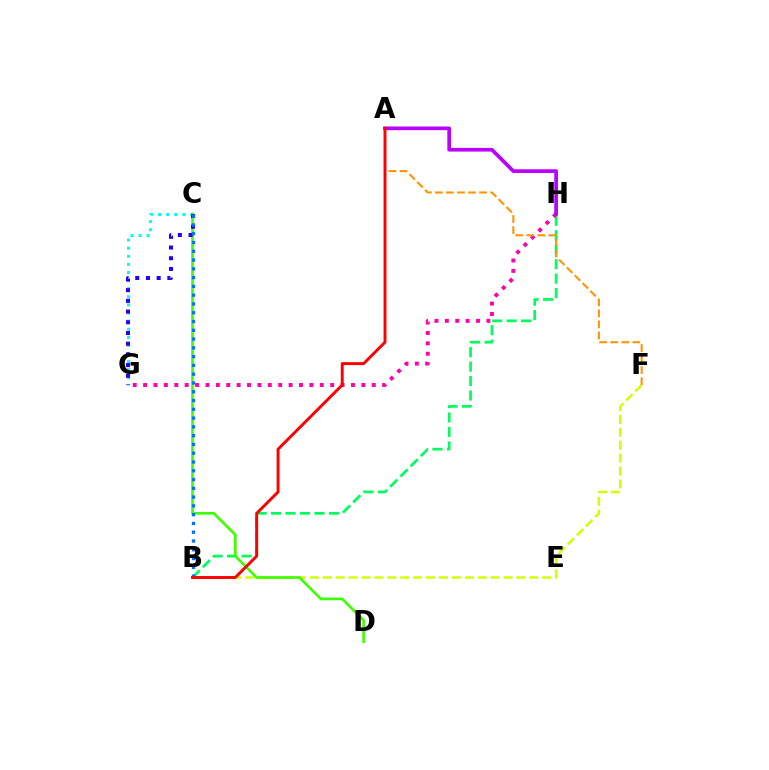{('B', 'F'): [{'color': '#d1ff00', 'line_style': 'dashed', 'thickness': 1.75}], ('B', 'H'): [{'color': '#00ff5c', 'line_style': 'dashed', 'thickness': 1.96}], ('C', 'G'): [{'color': '#00fff6', 'line_style': 'dotted', 'thickness': 2.2}, {'color': '#2500ff', 'line_style': 'dotted', 'thickness': 2.91}], ('G', 'H'): [{'color': '#ff00ac', 'line_style': 'dotted', 'thickness': 2.82}], ('C', 'D'): [{'color': '#3dff00', 'line_style': 'solid', 'thickness': 1.9}], ('A', 'H'): [{'color': '#b900ff', 'line_style': 'solid', 'thickness': 2.66}], ('A', 'F'): [{'color': '#ff9400', 'line_style': 'dashed', 'thickness': 1.5}], ('B', 'C'): [{'color': '#0074ff', 'line_style': 'dotted', 'thickness': 2.39}], ('A', 'B'): [{'color': '#ff0000', 'line_style': 'solid', 'thickness': 2.1}]}